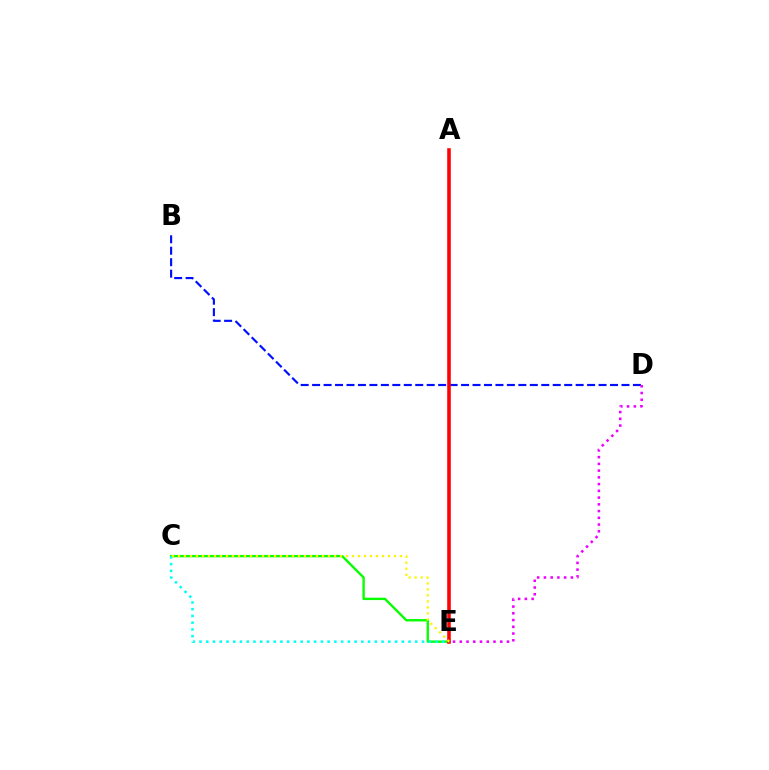{('C', 'E'): [{'color': '#08ff00', 'line_style': 'solid', 'thickness': 1.71}, {'color': '#00fff6', 'line_style': 'dotted', 'thickness': 1.83}, {'color': '#fcf500', 'line_style': 'dotted', 'thickness': 1.63}], ('B', 'D'): [{'color': '#0010ff', 'line_style': 'dashed', 'thickness': 1.56}], ('A', 'E'): [{'color': '#ff0000', 'line_style': 'solid', 'thickness': 2.56}], ('D', 'E'): [{'color': '#ee00ff', 'line_style': 'dotted', 'thickness': 1.83}]}